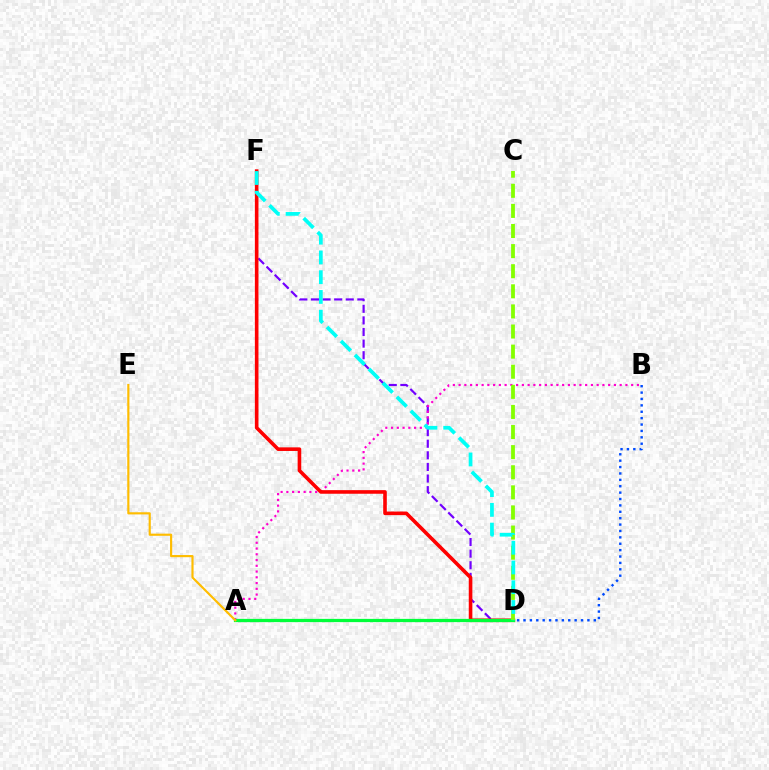{('D', 'F'): [{'color': '#7200ff', 'line_style': 'dashed', 'thickness': 1.58}, {'color': '#ff0000', 'line_style': 'solid', 'thickness': 2.59}, {'color': '#00fff6', 'line_style': 'dashed', 'thickness': 2.68}], ('A', 'B'): [{'color': '#ff00cf', 'line_style': 'dotted', 'thickness': 1.56}], ('B', 'D'): [{'color': '#004bff', 'line_style': 'dotted', 'thickness': 1.74}], ('A', 'D'): [{'color': '#00ff39', 'line_style': 'solid', 'thickness': 2.34}], ('C', 'D'): [{'color': '#84ff00', 'line_style': 'dashed', 'thickness': 2.73}], ('A', 'E'): [{'color': '#ffbd00', 'line_style': 'solid', 'thickness': 1.55}]}